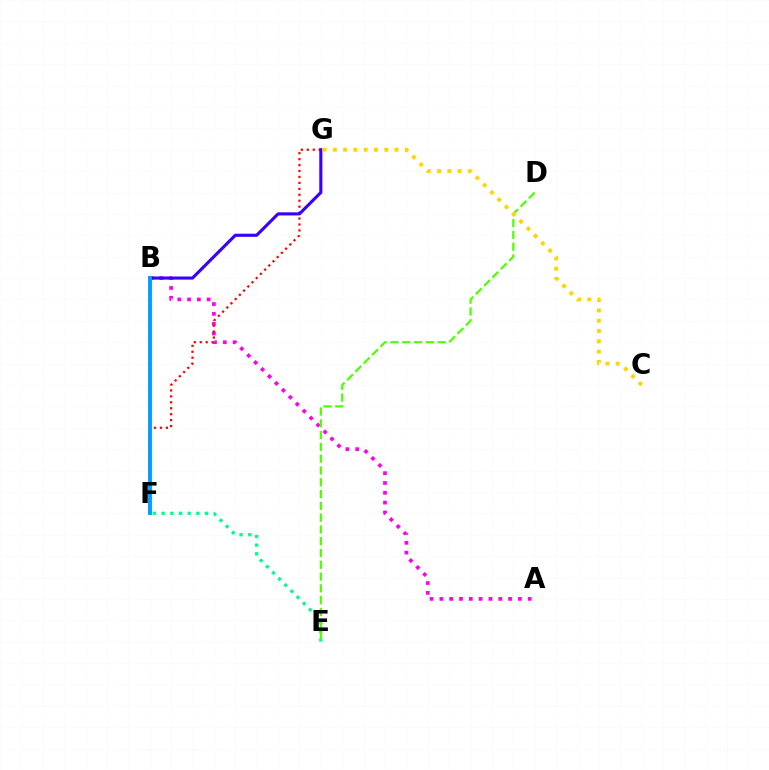{('A', 'B'): [{'color': '#ff00ed', 'line_style': 'dotted', 'thickness': 2.67}], ('E', 'F'): [{'color': '#00ff86', 'line_style': 'dotted', 'thickness': 2.36}], ('F', 'G'): [{'color': '#ff0000', 'line_style': 'dotted', 'thickness': 1.61}], ('D', 'E'): [{'color': '#4fff00', 'line_style': 'dashed', 'thickness': 1.6}], ('B', 'G'): [{'color': '#3700ff', 'line_style': 'solid', 'thickness': 2.23}], ('C', 'G'): [{'color': '#ffd500', 'line_style': 'dotted', 'thickness': 2.79}], ('B', 'F'): [{'color': '#009eff', 'line_style': 'solid', 'thickness': 2.8}]}